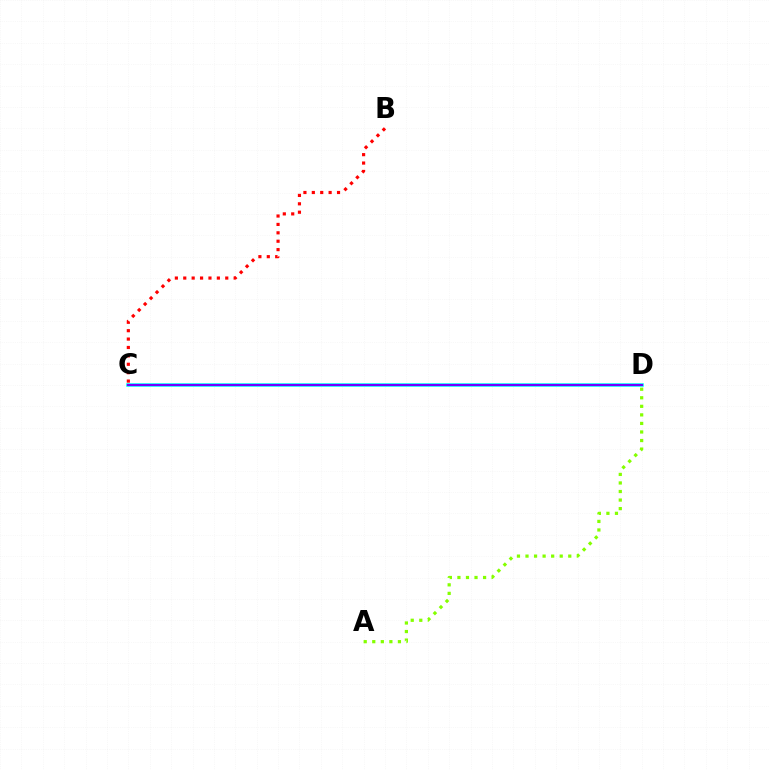{('A', 'D'): [{'color': '#84ff00', 'line_style': 'dotted', 'thickness': 2.32}], ('C', 'D'): [{'color': '#00fff6', 'line_style': 'solid', 'thickness': 2.57}, {'color': '#7200ff', 'line_style': 'solid', 'thickness': 1.52}], ('B', 'C'): [{'color': '#ff0000', 'line_style': 'dotted', 'thickness': 2.28}]}